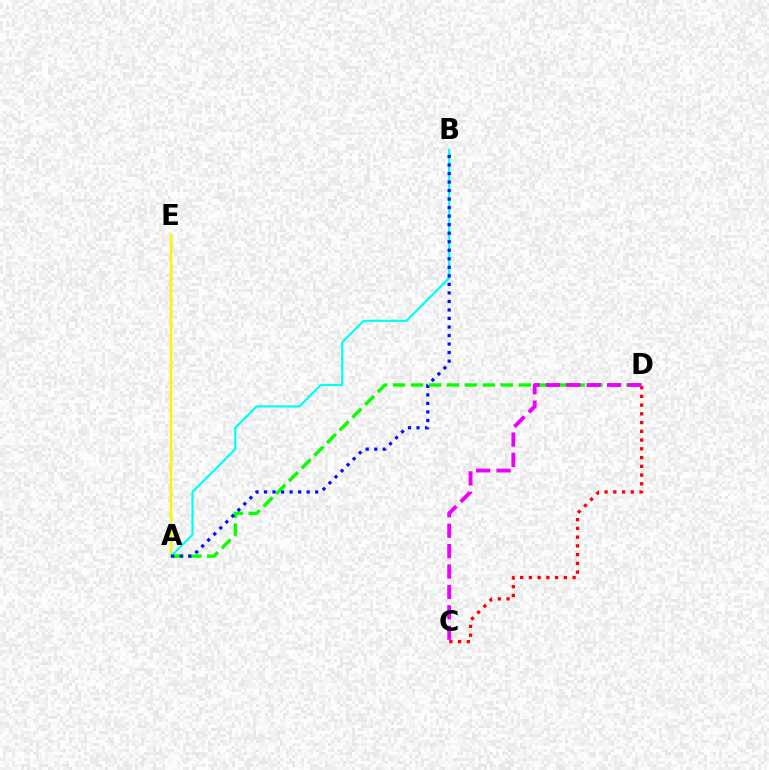{('C', 'D'): [{'color': '#ff0000', 'line_style': 'dotted', 'thickness': 2.38}, {'color': '#ee00ff', 'line_style': 'dashed', 'thickness': 2.77}], ('A', 'D'): [{'color': '#08ff00', 'line_style': 'dashed', 'thickness': 2.44}], ('A', 'E'): [{'color': '#fcf500', 'line_style': 'solid', 'thickness': 1.78}], ('A', 'B'): [{'color': '#00fff6', 'line_style': 'solid', 'thickness': 1.58}, {'color': '#0010ff', 'line_style': 'dotted', 'thickness': 2.32}]}